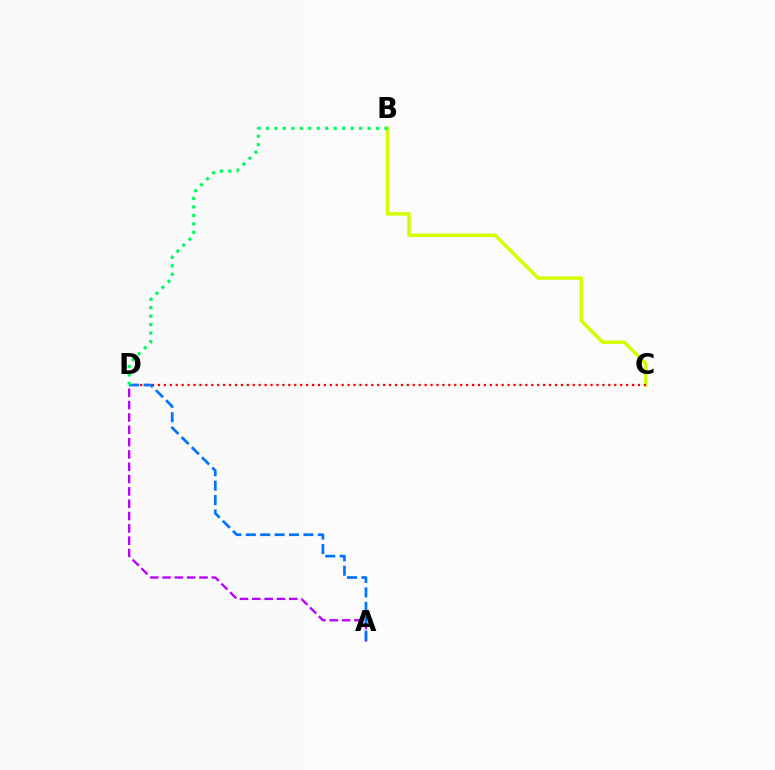{('A', 'D'): [{'color': '#b900ff', 'line_style': 'dashed', 'thickness': 1.67}, {'color': '#0074ff', 'line_style': 'dashed', 'thickness': 1.96}], ('B', 'C'): [{'color': '#d1ff00', 'line_style': 'solid', 'thickness': 2.53}], ('C', 'D'): [{'color': '#ff0000', 'line_style': 'dotted', 'thickness': 1.61}], ('B', 'D'): [{'color': '#00ff5c', 'line_style': 'dotted', 'thickness': 2.3}]}